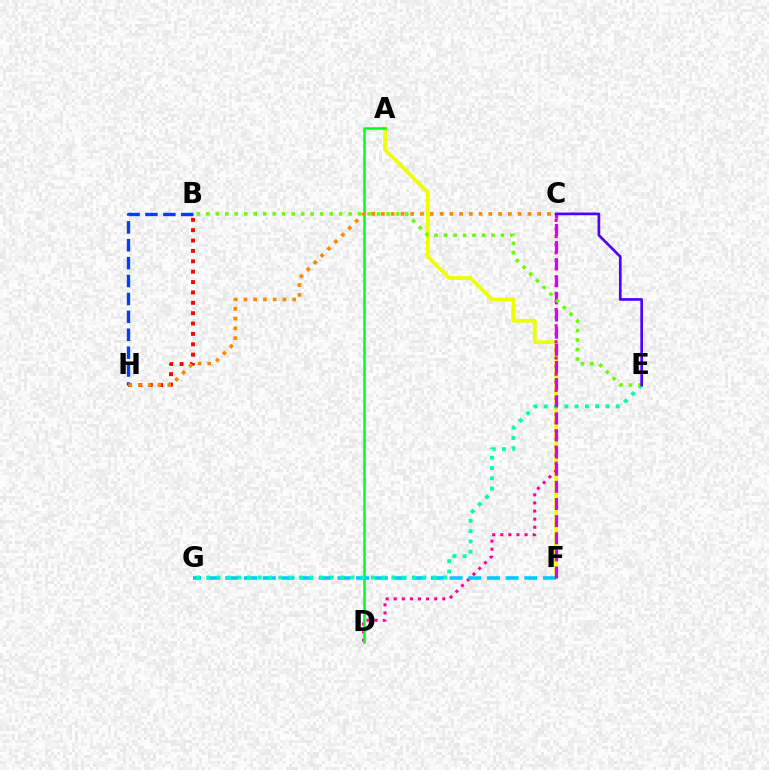{('A', 'F'): [{'color': '#eeff00', 'line_style': 'solid', 'thickness': 2.68}], ('C', 'D'): [{'color': '#ff00a0', 'line_style': 'dotted', 'thickness': 2.2}], ('A', 'D'): [{'color': '#00ff27', 'line_style': 'solid', 'thickness': 1.81}], ('B', 'H'): [{'color': '#ff0000', 'line_style': 'dotted', 'thickness': 2.82}, {'color': '#003fff', 'line_style': 'dashed', 'thickness': 2.43}], ('F', 'G'): [{'color': '#00c7ff', 'line_style': 'dashed', 'thickness': 2.54}], ('E', 'G'): [{'color': '#00ffaf', 'line_style': 'dotted', 'thickness': 2.79}], ('C', 'F'): [{'color': '#d600ff', 'line_style': 'dashed', 'thickness': 2.33}], ('C', 'H'): [{'color': '#ff8800', 'line_style': 'dotted', 'thickness': 2.65}], ('B', 'E'): [{'color': '#66ff00', 'line_style': 'dotted', 'thickness': 2.58}], ('C', 'E'): [{'color': '#4f00ff', 'line_style': 'solid', 'thickness': 1.93}]}